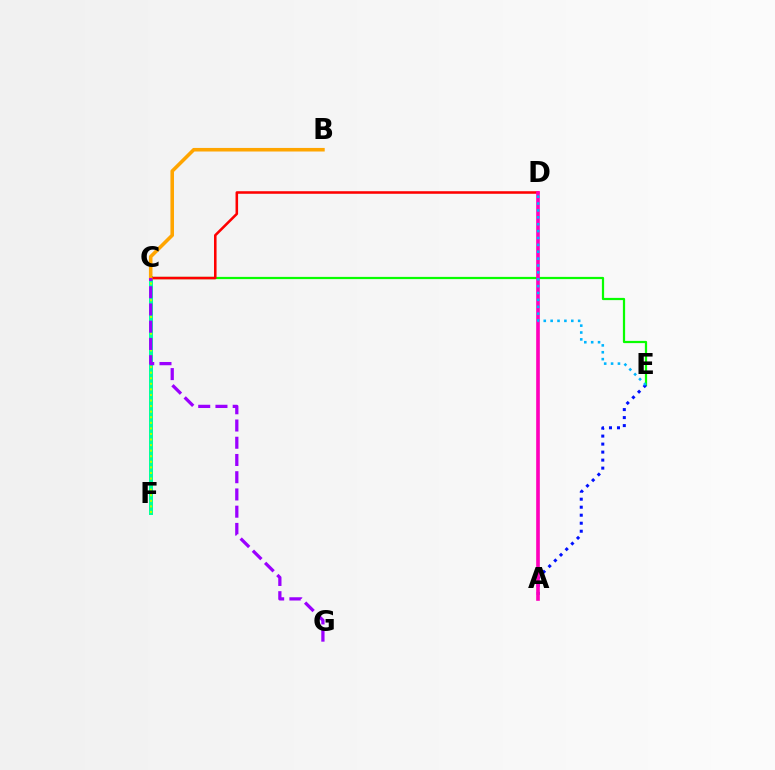{('C', 'F'): [{'color': '#00ff9d', 'line_style': 'solid', 'thickness': 2.88}, {'color': '#b3ff00', 'line_style': 'dotted', 'thickness': 1.51}], ('C', 'E'): [{'color': '#08ff00', 'line_style': 'solid', 'thickness': 1.61}], ('C', 'D'): [{'color': '#ff0000', 'line_style': 'solid', 'thickness': 1.84}], ('B', 'C'): [{'color': '#ffa500', 'line_style': 'solid', 'thickness': 2.57}], ('A', 'E'): [{'color': '#0010ff', 'line_style': 'dotted', 'thickness': 2.18}], ('A', 'D'): [{'color': '#ff00bd', 'line_style': 'solid', 'thickness': 2.62}], ('D', 'E'): [{'color': '#00b5ff', 'line_style': 'dotted', 'thickness': 1.87}], ('C', 'G'): [{'color': '#9b00ff', 'line_style': 'dashed', 'thickness': 2.34}]}